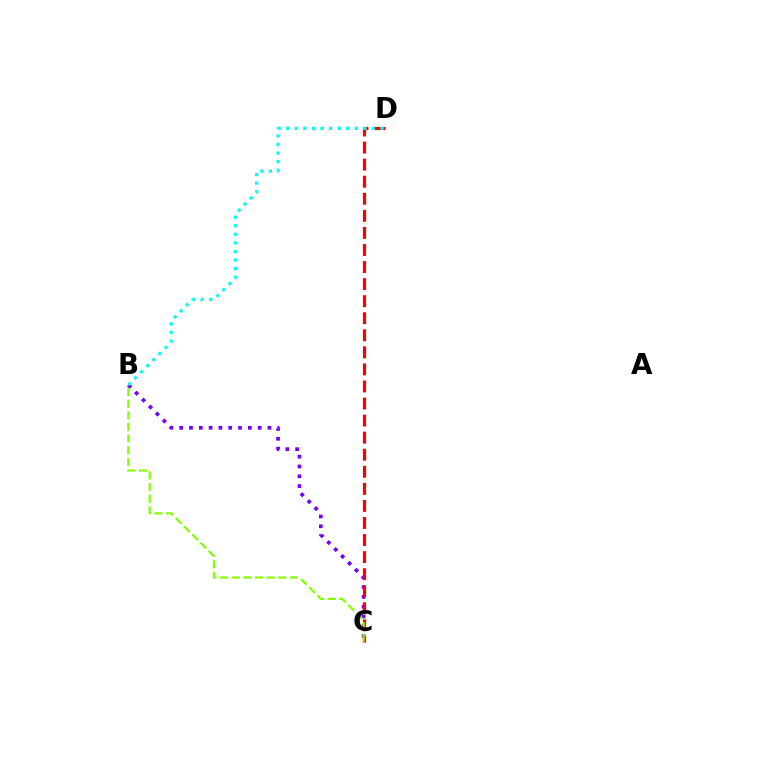{('B', 'C'): [{'color': '#7200ff', 'line_style': 'dotted', 'thickness': 2.67}, {'color': '#84ff00', 'line_style': 'dashed', 'thickness': 1.58}], ('C', 'D'): [{'color': '#ff0000', 'line_style': 'dashed', 'thickness': 2.32}], ('B', 'D'): [{'color': '#00fff6', 'line_style': 'dotted', 'thickness': 2.33}]}